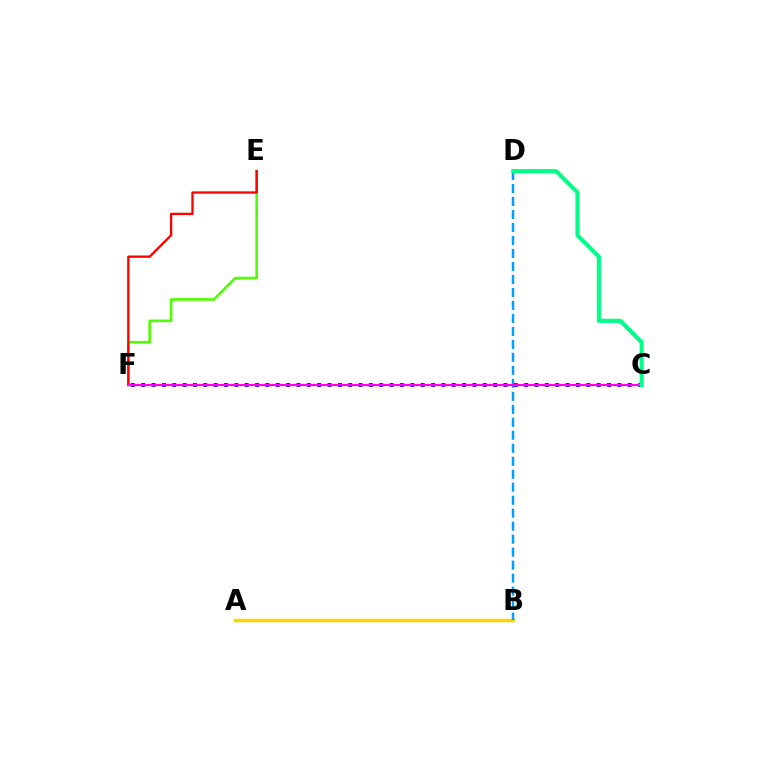{('E', 'F'): [{'color': '#4fff00', 'line_style': 'solid', 'thickness': 1.89}, {'color': '#ff0000', 'line_style': 'solid', 'thickness': 1.67}], ('A', 'B'): [{'color': '#ffd500', 'line_style': 'solid', 'thickness': 2.51}], ('C', 'F'): [{'color': '#3700ff', 'line_style': 'dotted', 'thickness': 2.81}, {'color': '#ff00ed', 'line_style': 'solid', 'thickness': 1.56}], ('B', 'D'): [{'color': '#009eff', 'line_style': 'dashed', 'thickness': 1.76}], ('C', 'D'): [{'color': '#00ff86', 'line_style': 'solid', 'thickness': 2.97}]}